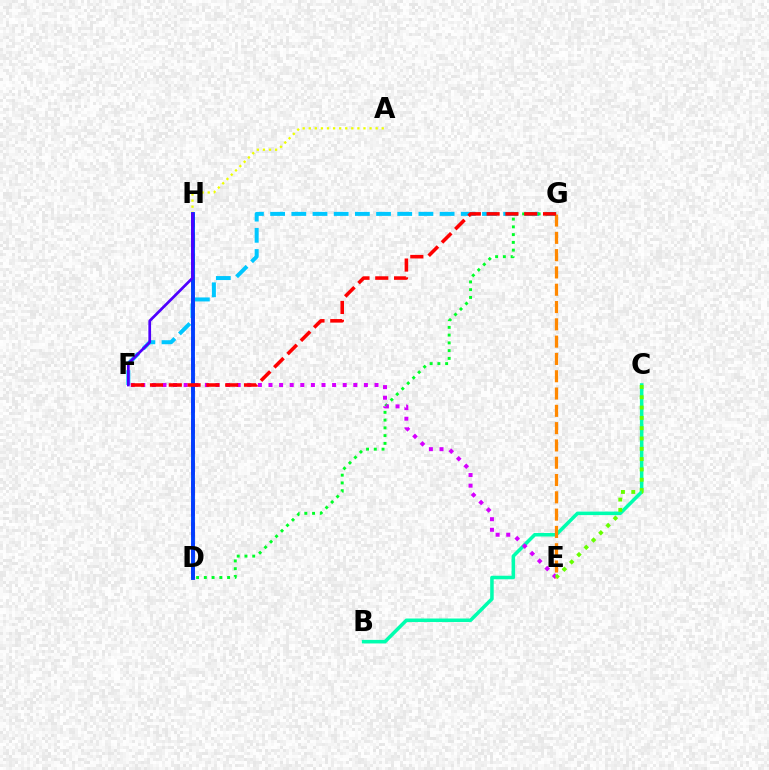{('F', 'G'): [{'color': '#00c7ff', 'line_style': 'dashed', 'thickness': 2.88}, {'color': '#ff0000', 'line_style': 'dashed', 'thickness': 2.56}], ('A', 'H'): [{'color': '#eeff00', 'line_style': 'dotted', 'thickness': 1.65}], ('B', 'C'): [{'color': '#00ffaf', 'line_style': 'solid', 'thickness': 2.54}], ('D', 'H'): [{'color': '#ff00a0', 'line_style': 'dashed', 'thickness': 2.8}, {'color': '#003fff', 'line_style': 'solid', 'thickness': 2.8}], ('D', 'G'): [{'color': '#00ff27', 'line_style': 'dotted', 'thickness': 2.11}], ('E', 'F'): [{'color': '#d600ff', 'line_style': 'dotted', 'thickness': 2.88}], ('E', 'G'): [{'color': '#ff8800', 'line_style': 'dashed', 'thickness': 2.35}], ('F', 'H'): [{'color': '#4f00ff', 'line_style': 'solid', 'thickness': 1.96}], ('C', 'E'): [{'color': '#66ff00', 'line_style': 'dotted', 'thickness': 2.8}]}